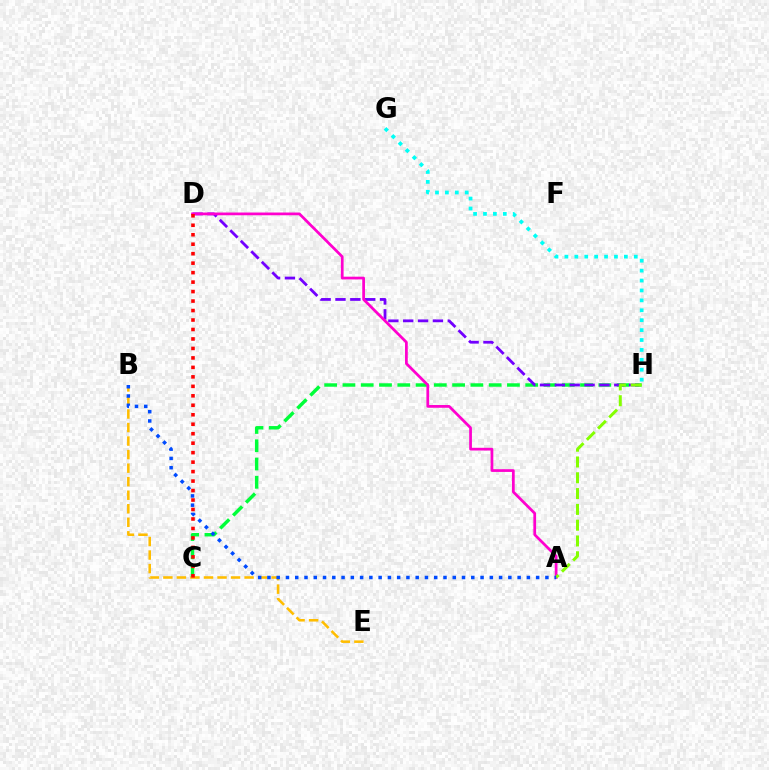{('C', 'H'): [{'color': '#00ff39', 'line_style': 'dashed', 'thickness': 2.48}], ('B', 'E'): [{'color': '#ffbd00', 'line_style': 'dashed', 'thickness': 1.84}], ('D', 'H'): [{'color': '#7200ff', 'line_style': 'dashed', 'thickness': 2.02}], ('A', 'D'): [{'color': '#ff00cf', 'line_style': 'solid', 'thickness': 1.97}], ('A', 'H'): [{'color': '#84ff00', 'line_style': 'dashed', 'thickness': 2.15}], ('C', 'D'): [{'color': '#ff0000', 'line_style': 'dotted', 'thickness': 2.57}], ('A', 'B'): [{'color': '#004bff', 'line_style': 'dotted', 'thickness': 2.52}], ('G', 'H'): [{'color': '#00fff6', 'line_style': 'dotted', 'thickness': 2.69}]}